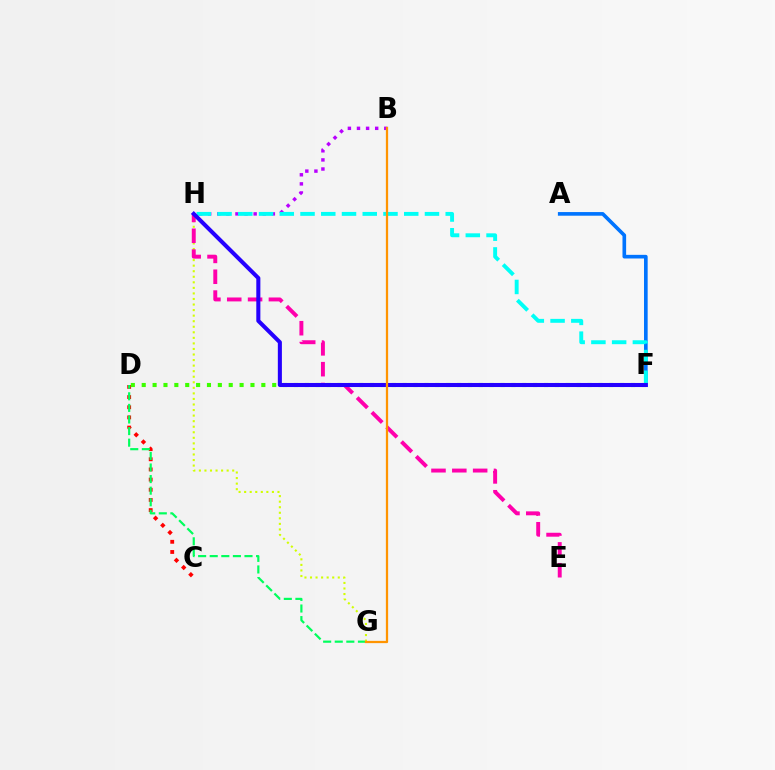{('B', 'H'): [{'color': '#b900ff', 'line_style': 'dotted', 'thickness': 2.47}], ('C', 'D'): [{'color': '#ff0000', 'line_style': 'dotted', 'thickness': 2.76}], ('D', 'G'): [{'color': '#00ff5c', 'line_style': 'dashed', 'thickness': 1.57}], ('G', 'H'): [{'color': '#d1ff00', 'line_style': 'dotted', 'thickness': 1.51}], ('E', 'H'): [{'color': '#ff00ac', 'line_style': 'dashed', 'thickness': 2.83}], ('A', 'F'): [{'color': '#0074ff', 'line_style': 'solid', 'thickness': 2.62}], ('F', 'H'): [{'color': '#00fff6', 'line_style': 'dashed', 'thickness': 2.82}, {'color': '#2500ff', 'line_style': 'solid', 'thickness': 2.92}], ('D', 'F'): [{'color': '#3dff00', 'line_style': 'dotted', 'thickness': 2.95}], ('B', 'G'): [{'color': '#ff9400', 'line_style': 'solid', 'thickness': 1.63}]}